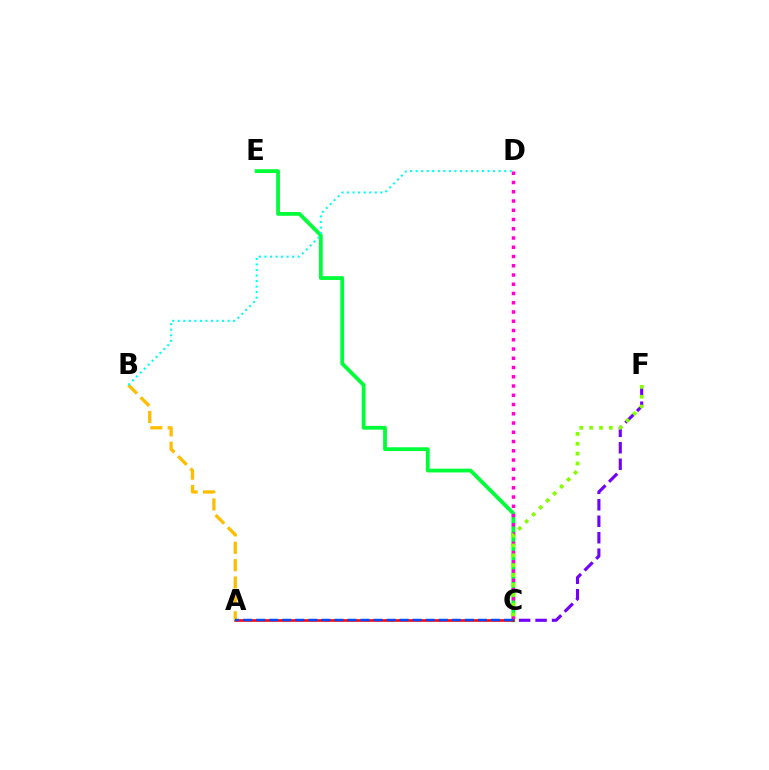{('C', 'E'): [{'color': '#00ff39', 'line_style': 'solid', 'thickness': 2.74}], ('A', 'C'): [{'color': '#ff0000', 'line_style': 'solid', 'thickness': 1.87}, {'color': '#004bff', 'line_style': 'dashed', 'thickness': 1.77}], ('C', 'F'): [{'color': '#7200ff', 'line_style': 'dashed', 'thickness': 2.24}, {'color': '#84ff00', 'line_style': 'dotted', 'thickness': 2.68}], ('C', 'D'): [{'color': '#ff00cf', 'line_style': 'dotted', 'thickness': 2.51}], ('A', 'B'): [{'color': '#ffbd00', 'line_style': 'dashed', 'thickness': 2.36}], ('B', 'D'): [{'color': '#00fff6', 'line_style': 'dotted', 'thickness': 1.5}]}